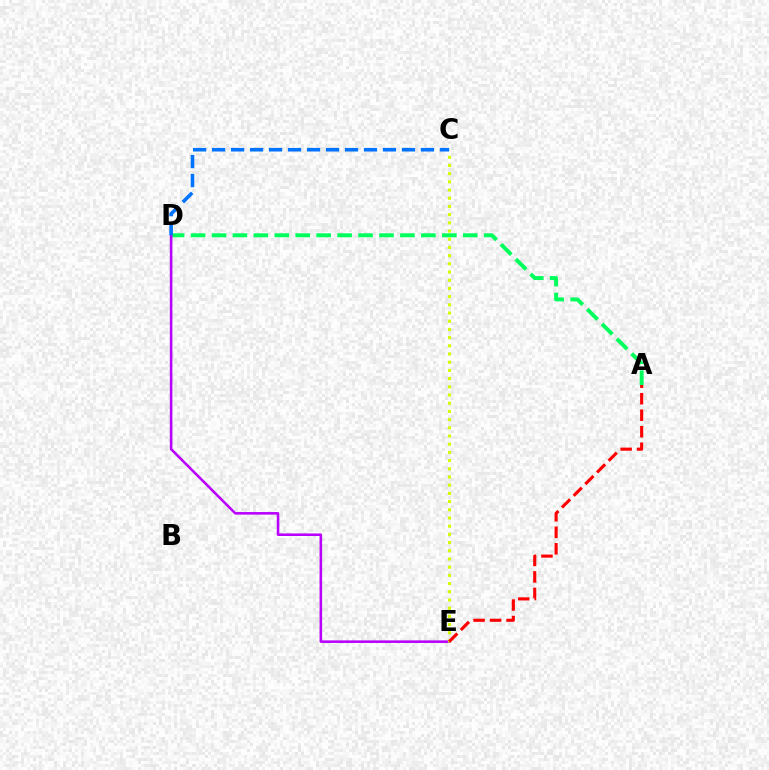{('A', 'D'): [{'color': '#00ff5c', 'line_style': 'dashed', 'thickness': 2.84}], ('D', 'E'): [{'color': '#b900ff', 'line_style': 'solid', 'thickness': 1.85}], ('C', 'E'): [{'color': '#d1ff00', 'line_style': 'dotted', 'thickness': 2.23}], ('C', 'D'): [{'color': '#0074ff', 'line_style': 'dashed', 'thickness': 2.58}], ('A', 'E'): [{'color': '#ff0000', 'line_style': 'dashed', 'thickness': 2.24}]}